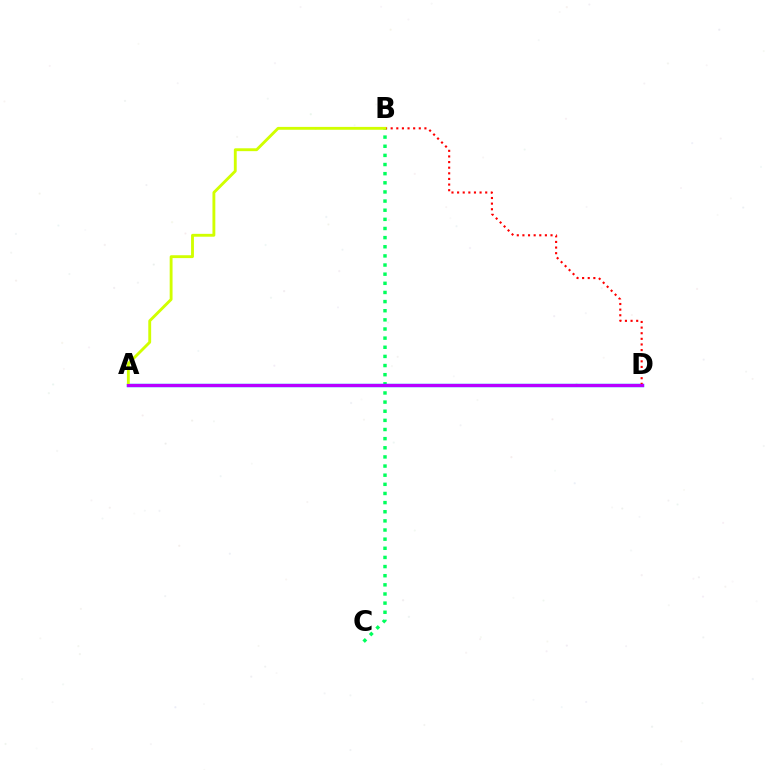{('B', 'C'): [{'color': '#00ff5c', 'line_style': 'dotted', 'thickness': 2.48}], ('A', 'D'): [{'color': '#0074ff', 'line_style': 'solid', 'thickness': 2.48}, {'color': '#b900ff', 'line_style': 'solid', 'thickness': 2.2}], ('B', 'D'): [{'color': '#ff0000', 'line_style': 'dotted', 'thickness': 1.53}], ('A', 'B'): [{'color': '#d1ff00', 'line_style': 'solid', 'thickness': 2.06}]}